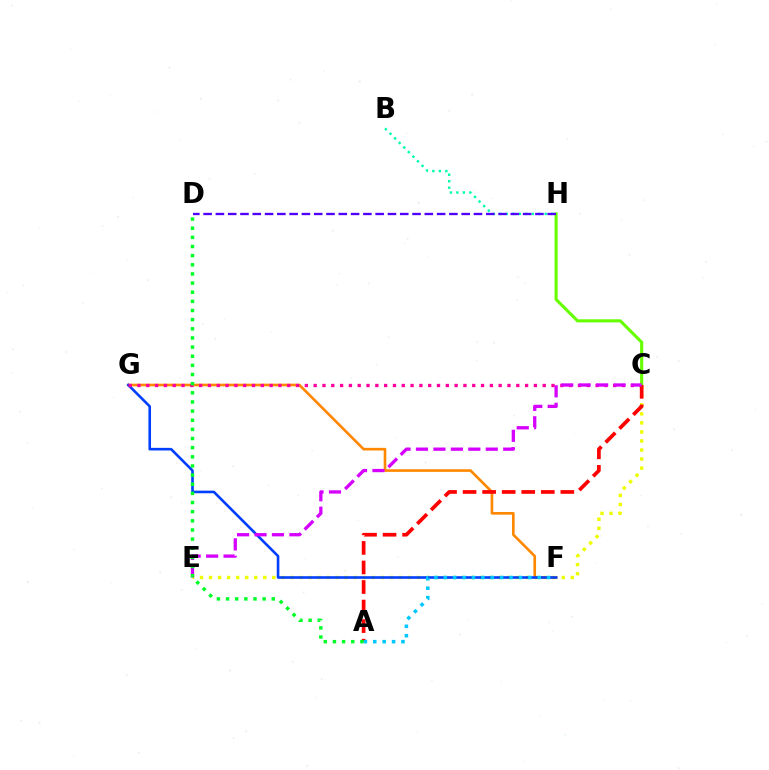{('B', 'H'): [{'color': '#00ffaf', 'line_style': 'dotted', 'thickness': 1.76}], ('C', 'E'): [{'color': '#eeff00', 'line_style': 'dotted', 'thickness': 2.46}, {'color': '#d600ff', 'line_style': 'dashed', 'thickness': 2.37}], ('F', 'G'): [{'color': '#ff8800', 'line_style': 'solid', 'thickness': 1.91}, {'color': '#003fff', 'line_style': 'solid', 'thickness': 1.88}], ('C', 'G'): [{'color': '#ff00a0', 'line_style': 'dotted', 'thickness': 2.39}], ('C', 'H'): [{'color': '#66ff00', 'line_style': 'solid', 'thickness': 2.22}], ('A', 'C'): [{'color': '#ff0000', 'line_style': 'dashed', 'thickness': 2.66}], ('D', 'H'): [{'color': '#4f00ff', 'line_style': 'dashed', 'thickness': 1.67}], ('A', 'F'): [{'color': '#00c7ff', 'line_style': 'dotted', 'thickness': 2.55}], ('A', 'D'): [{'color': '#00ff27', 'line_style': 'dotted', 'thickness': 2.48}]}